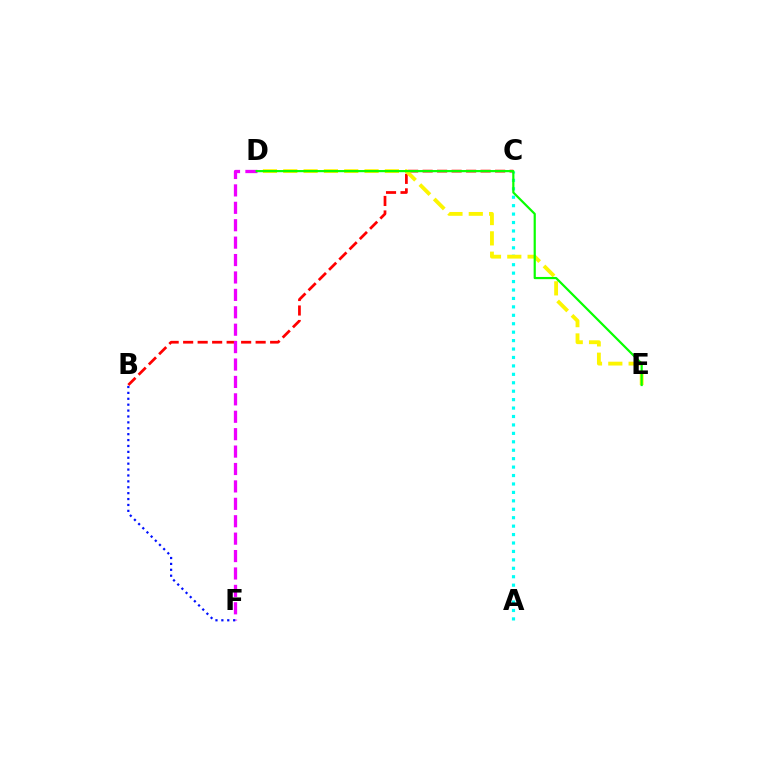{('A', 'C'): [{'color': '#00fff6', 'line_style': 'dotted', 'thickness': 2.29}], ('B', 'C'): [{'color': '#ff0000', 'line_style': 'dashed', 'thickness': 1.97}], ('D', 'E'): [{'color': '#fcf500', 'line_style': 'dashed', 'thickness': 2.76}, {'color': '#08ff00', 'line_style': 'solid', 'thickness': 1.58}], ('D', 'F'): [{'color': '#ee00ff', 'line_style': 'dashed', 'thickness': 2.37}], ('B', 'F'): [{'color': '#0010ff', 'line_style': 'dotted', 'thickness': 1.6}]}